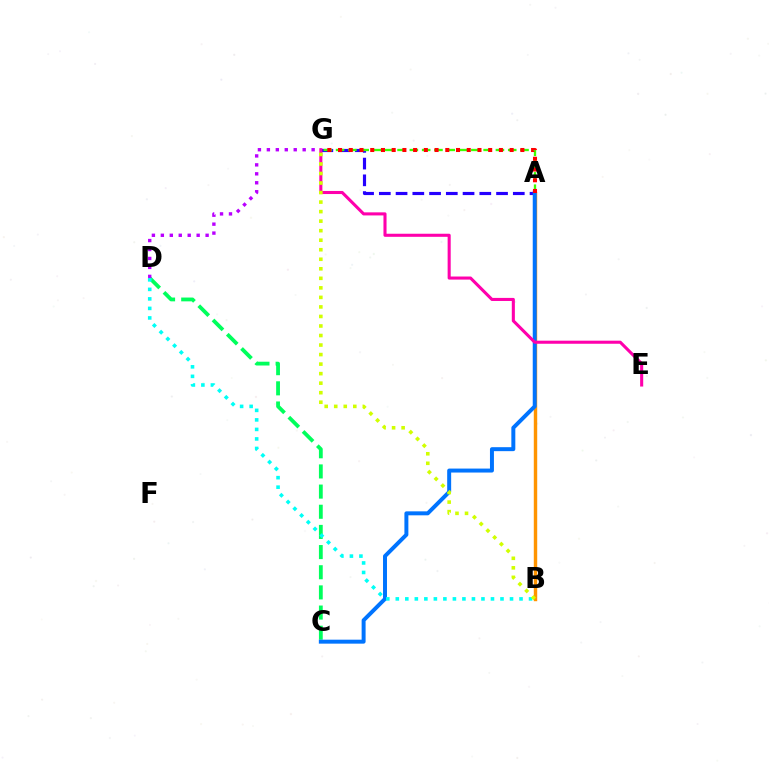{('A', 'G'): [{'color': '#2500ff', 'line_style': 'dashed', 'thickness': 2.27}, {'color': '#3dff00', 'line_style': 'dashed', 'thickness': 1.67}, {'color': '#ff0000', 'line_style': 'dotted', 'thickness': 2.91}], ('C', 'D'): [{'color': '#00ff5c', 'line_style': 'dashed', 'thickness': 2.74}], ('A', 'B'): [{'color': '#ff9400', 'line_style': 'solid', 'thickness': 2.46}], ('A', 'C'): [{'color': '#0074ff', 'line_style': 'solid', 'thickness': 2.86}], ('B', 'D'): [{'color': '#00fff6', 'line_style': 'dotted', 'thickness': 2.59}], ('E', 'G'): [{'color': '#ff00ac', 'line_style': 'solid', 'thickness': 2.21}], ('B', 'G'): [{'color': '#d1ff00', 'line_style': 'dotted', 'thickness': 2.59}], ('D', 'G'): [{'color': '#b900ff', 'line_style': 'dotted', 'thickness': 2.43}]}